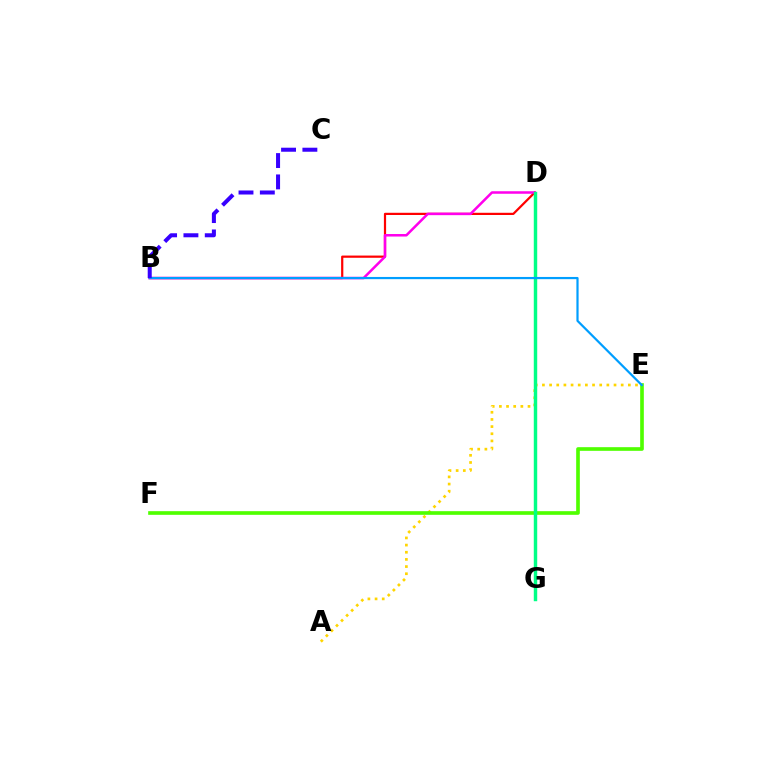{('A', 'E'): [{'color': '#ffd500', 'line_style': 'dotted', 'thickness': 1.95}], ('B', 'D'): [{'color': '#ff0000', 'line_style': 'solid', 'thickness': 1.59}, {'color': '#ff00ed', 'line_style': 'solid', 'thickness': 1.82}], ('E', 'F'): [{'color': '#4fff00', 'line_style': 'solid', 'thickness': 2.63}], ('D', 'G'): [{'color': '#00ff86', 'line_style': 'solid', 'thickness': 2.48}], ('B', 'E'): [{'color': '#009eff', 'line_style': 'solid', 'thickness': 1.59}], ('B', 'C'): [{'color': '#3700ff', 'line_style': 'dashed', 'thickness': 2.9}]}